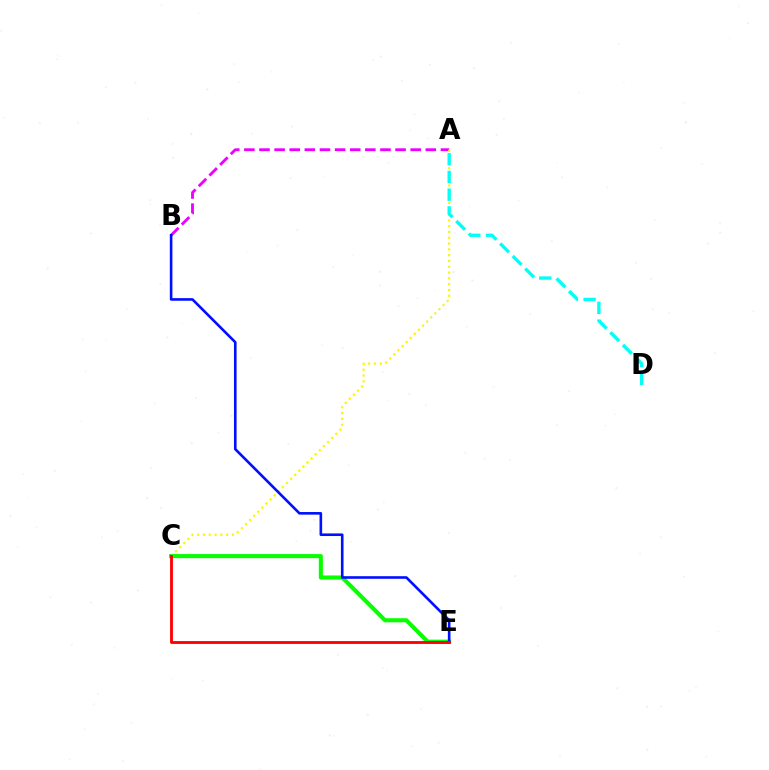{('A', 'B'): [{'color': '#ee00ff', 'line_style': 'dashed', 'thickness': 2.05}], ('A', 'C'): [{'color': '#fcf500', 'line_style': 'dotted', 'thickness': 1.58}], ('A', 'D'): [{'color': '#00fff6', 'line_style': 'dashed', 'thickness': 2.41}], ('C', 'E'): [{'color': '#08ff00', 'line_style': 'solid', 'thickness': 2.94}, {'color': '#ff0000', 'line_style': 'solid', 'thickness': 2.04}], ('B', 'E'): [{'color': '#0010ff', 'line_style': 'solid', 'thickness': 1.88}]}